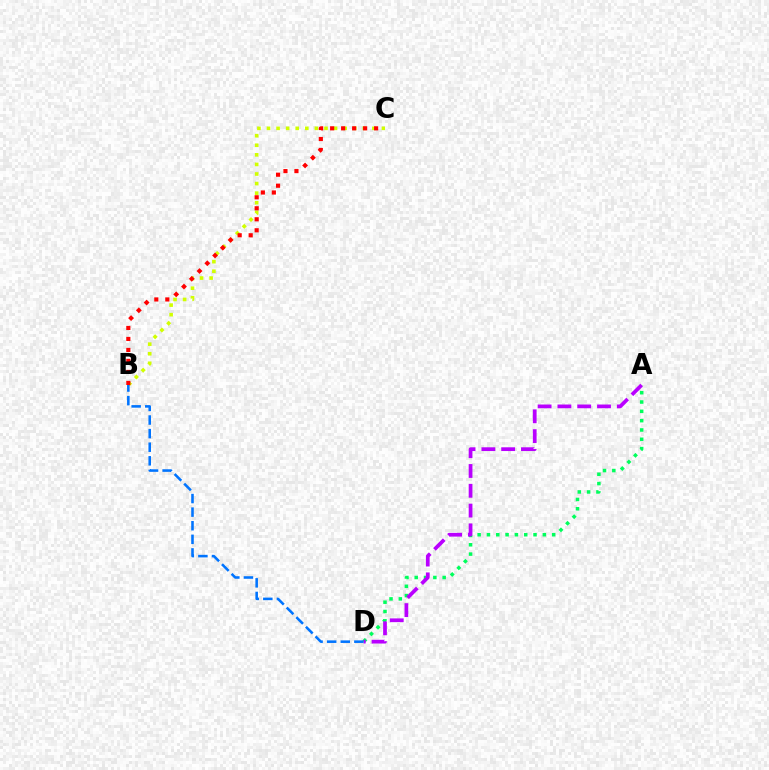{('B', 'C'): [{'color': '#d1ff00', 'line_style': 'dotted', 'thickness': 2.6}, {'color': '#ff0000', 'line_style': 'dotted', 'thickness': 2.99}], ('A', 'D'): [{'color': '#00ff5c', 'line_style': 'dotted', 'thickness': 2.53}, {'color': '#b900ff', 'line_style': 'dashed', 'thickness': 2.69}], ('B', 'D'): [{'color': '#0074ff', 'line_style': 'dashed', 'thickness': 1.85}]}